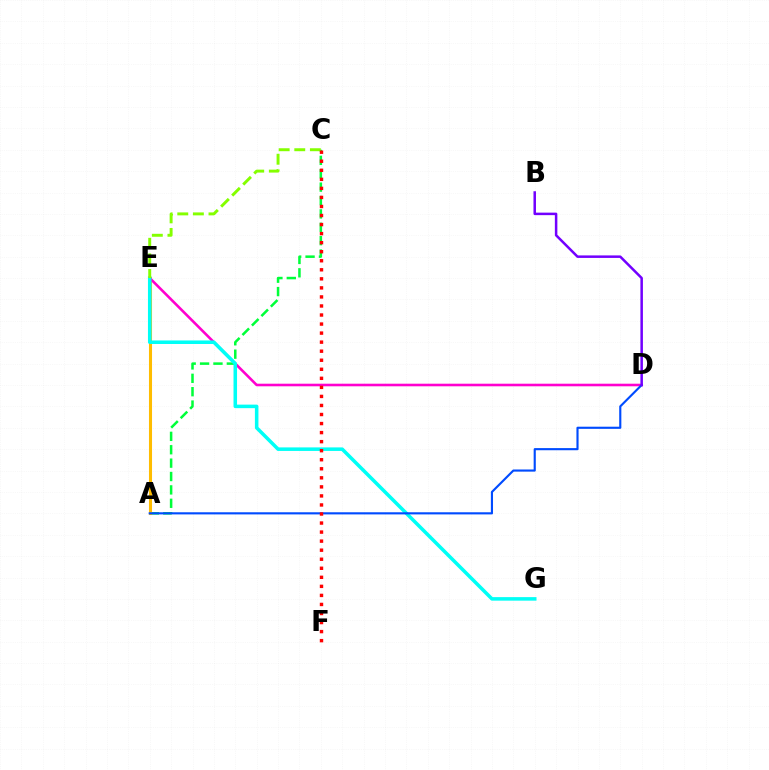{('A', 'C'): [{'color': '#00ff39', 'line_style': 'dashed', 'thickness': 1.82}], ('A', 'E'): [{'color': '#ffbd00', 'line_style': 'solid', 'thickness': 2.2}], ('D', 'E'): [{'color': '#ff00cf', 'line_style': 'solid', 'thickness': 1.86}], ('E', 'G'): [{'color': '#00fff6', 'line_style': 'solid', 'thickness': 2.54}], ('A', 'D'): [{'color': '#004bff', 'line_style': 'solid', 'thickness': 1.54}], ('C', 'E'): [{'color': '#84ff00', 'line_style': 'dashed', 'thickness': 2.12}], ('C', 'F'): [{'color': '#ff0000', 'line_style': 'dotted', 'thickness': 2.46}], ('B', 'D'): [{'color': '#7200ff', 'line_style': 'solid', 'thickness': 1.81}]}